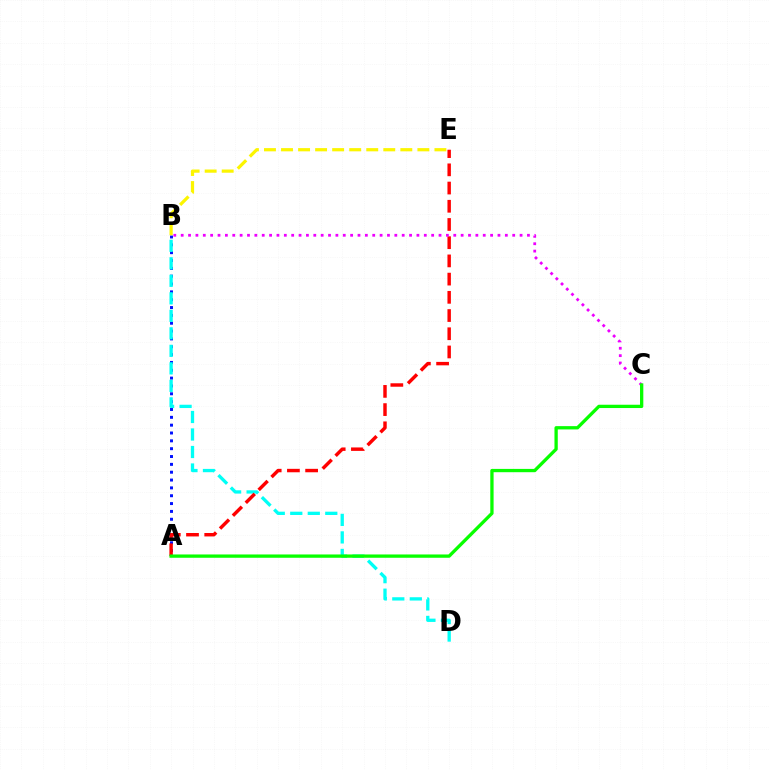{('A', 'B'): [{'color': '#0010ff', 'line_style': 'dotted', 'thickness': 2.13}], ('B', 'E'): [{'color': '#fcf500', 'line_style': 'dashed', 'thickness': 2.32}], ('B', 'D'): [{'color': '#00fff6', 'line_style': 'dashed', 'thickness': 2.38}], ('A', 'E'): [{'color': '#ff0000', 'line_style': 'dashed', 'thickness': 2.47}], ('B', 'C'): [{'color': '#ee00ff', 'line_style': 'dotted', 'thickness': 2.0}], ('A', 'C'): [{'color': '#08ff00', 'line_style': 'solid', 'thickness': 2.37}]}